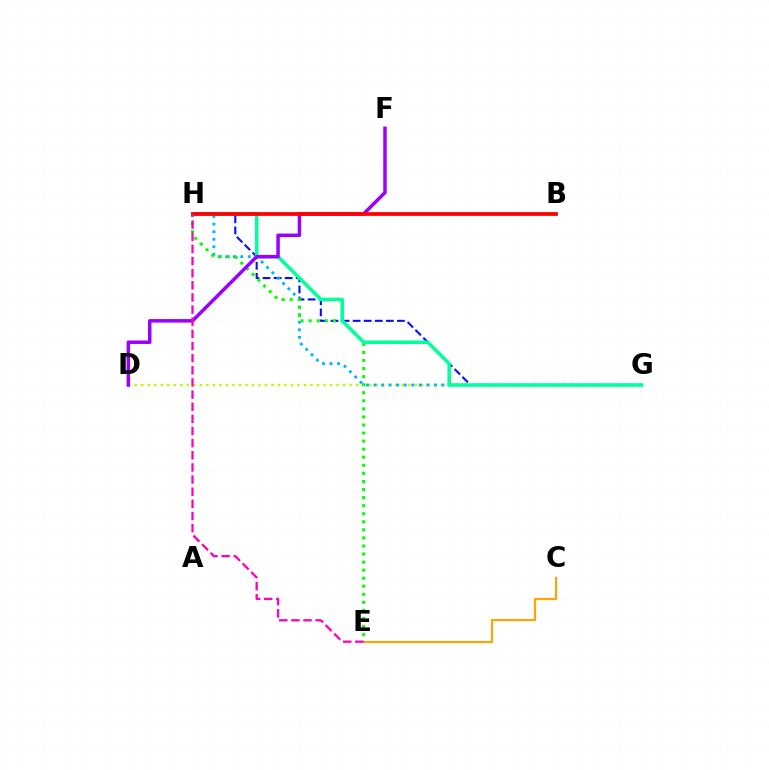{('D', 'G'): [{'color': '#b3ff00', 'line_style': 'dotted', 'thickness': 1.77}], ('G', 'H'): [{'color': '#0010ff', 'line_style': 'dashed', 'thickness': 1.5}, {'color': '#00b5ff', 'line_style': 'dotted', 'thickness': 2.05}, {'color': '#00ff9d', 'line_style': 'solid', 'thickness': 2.52}], ('C', 'E'): [{'color': '#ffa500', 'line_style': 'solid', 'thickness': 1.58}], ('E', 'H'): [{'color': '#08ff00', 'line_style': 'dotted', 'thickness': 2.19}, {'color': '#ff00bd', 'line_style': 'dashed', 'thickness': 1.65}], ('D', 'F'): [{'color': '#9b00ff', 'line_style': 'solid', 'thickness': 2.52}], ('B', 'H'): [{'color': '#ff0000', 'line_style': 'solid', 'thickness': 2.7}]}